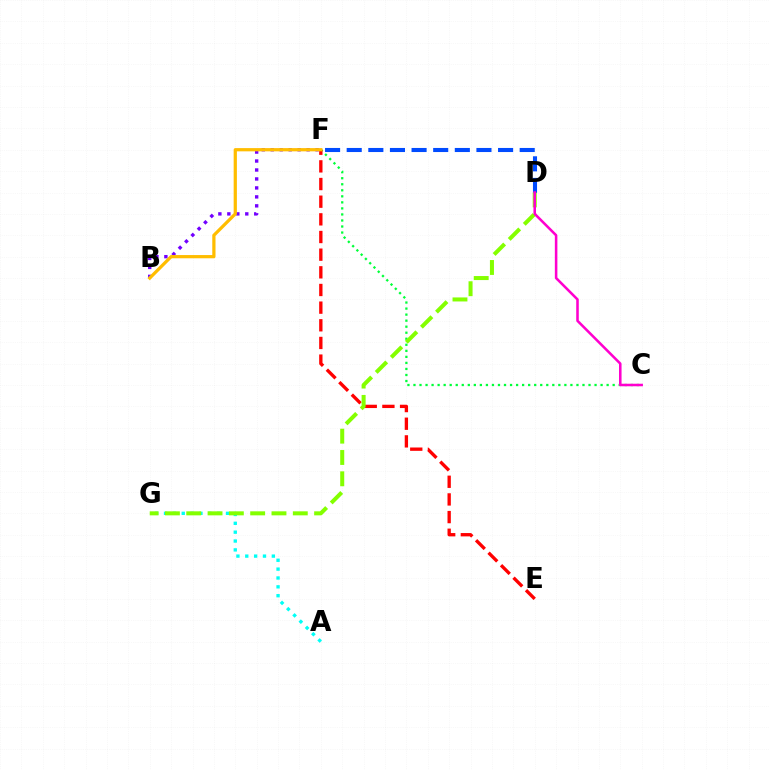{('C', 'F'): [{'color': '#00ff39', 'line_style': 'dotted', 'thickness': 1.64}], ('A', 'G'): [{'color': '#00fff6', 'line_style': 'dotted', 'thickness': 2.41}], ('B', 'F'): [{'color': '#7200ff', 'line_style': 'dotted', 'thickness': 2.44}, {'color': '#ffbd00', 'line_style': 'solid', 'thickness': 2.33}], ('D', 'F'): [{'color': '#004bff', 'line_style': 'dashed', 'thickness': 2.94}], ('E', 'F'): [{'color': '#ff0000', 'line_style': 'dashed', 'thickness': 2.4}], ('D', 'G'): [{'color': '#84ff00', 'line_style': 'dashed', 'thickness': 2.9}], ('C', 'D'): [{'color': '#ff00cf', 'line_style': 'solid', 'thickness': 1.84}]}